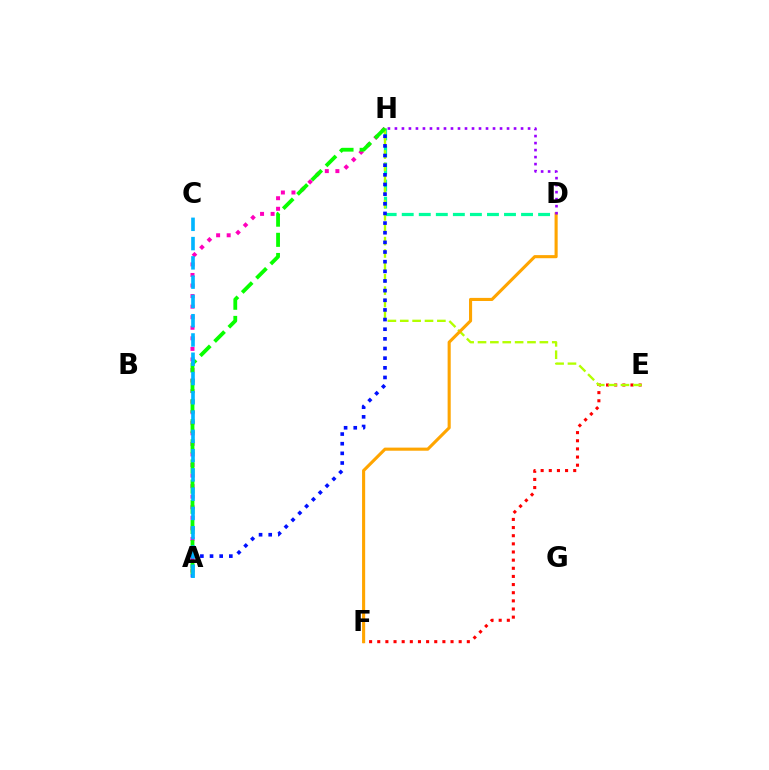{('D', 'H'): [{'color': '#00ff9d', 'line_style': 'dashed', 'thickness': 2.32}, {'color': '#9b00ff', 'line_style': 'dotted', 'thickness': 1.9}], ('E', 'F'): [{'color': '#ff0000', 'line_style': 'dotted', 'thickness': 2.21}], ('A', 'H'): [{'color': '#ff00bd', 'line_style': 'dotted', 'thickness': 2.87}, {'color': '#0010ff', 'line_style': 'dotted', 'thickness': 2.62}, {'color': '#08ff00', 'line_style': 'dashed', 'thickness': 2.74}], ('E', 'H'): [{'color': '#b3ff00', 'line_style': 'dashed', 'thickness': 1.68}], ('D', 'F'): [{'color': '#ffa500', 'line_style': 'solid', 'thickness': 2.23}], ('A', 'C'): [{'color': '#00b5ff', 'line_style': 'dashed', 'thickness': 2.62}]}